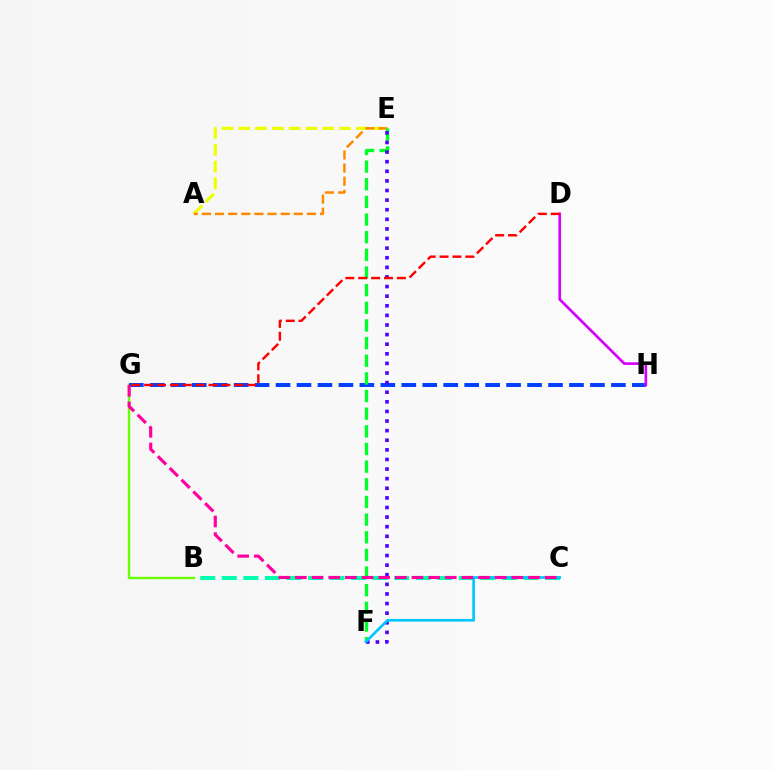{('B', 'G'): [{'color': '#66ff00', 'line_style': 'solid', 'thickness': 1.69}], ('G', 'H'): [{'color': '#003fff', 'line_style': 'dashed', 'thickness': 2.85}], ('A', 'E'): [{'color': '#eeff00', 'line_style': 'dashed', 'thickness': 2.28}, {'color': '#ff8800', 'line_style': 'dashed', 'thickness': 1.78}], ('B', 'C'): [{'color': '#00ffaf', 'line_style': 'dashed', 'thickness': 2.93}], ('D', 'H'): [{'color': '#d600ff', 'line_style': 'solid', 'thickness': 1.93}], ('E', 'F'): [{'color': '#00ff27', 'line_style': 'dashed', 'thickness': 2.4}, {'color': '#4f00ff', 'line_style': 'dotted', 'thickness': 2.61}], ('C', 'F'): [{'color': '#00c7ff', 'line_style': 'solid', 'thickness': 1.92}], ('C', 'G'): [{'color': '#ff00a0', 'line_style': 'dashed', 'thickness': 2.26}], ('D', 'G'): [{'color': '#ff0000', 'line_style': 'dashed', 'thickness': 1.75}]}